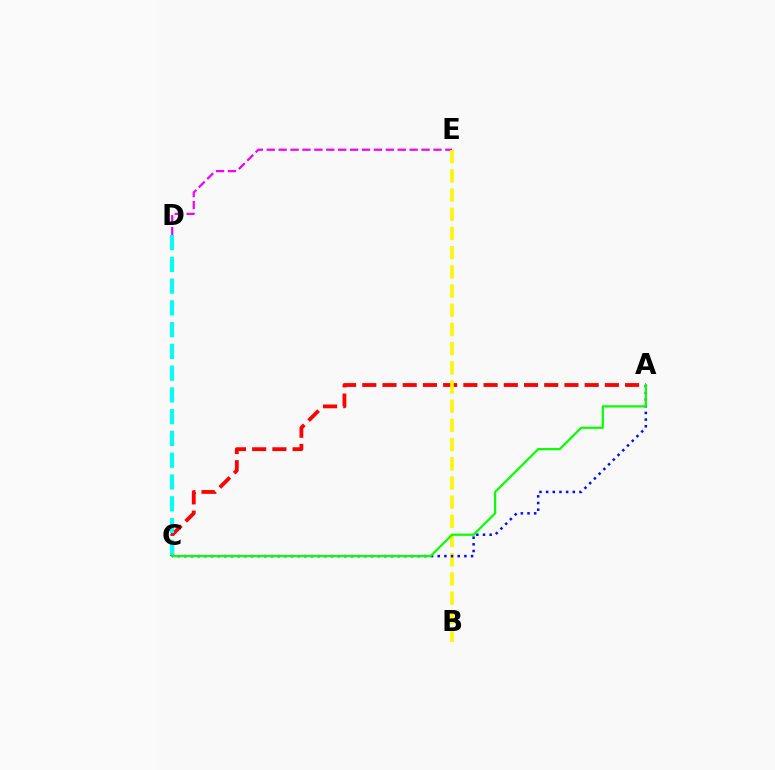{('A', 'C'): [{'color': '#ff0000', 'line_style': 'dashed', 'thickness': 2.75}, {'color': '#0010ff', 'line_style': 'dotted', 'thickness': 1.81}, {'color': '#08ff00', 'line_style': 'solid', 'thickness': 1.61}], ('D', 'E'): [{'color': '#ee00ff', 'line_style': 'dashed', 'thickness': 1.62}], ('B', 'E'): [{'color': '#fcf500', 'line_style': 'dashed', 'thickness': 2.61}], ('C', 'D'): [{'color': '#00fff6', 'line_style': 'dashed', 'thickness': 2.96}]}